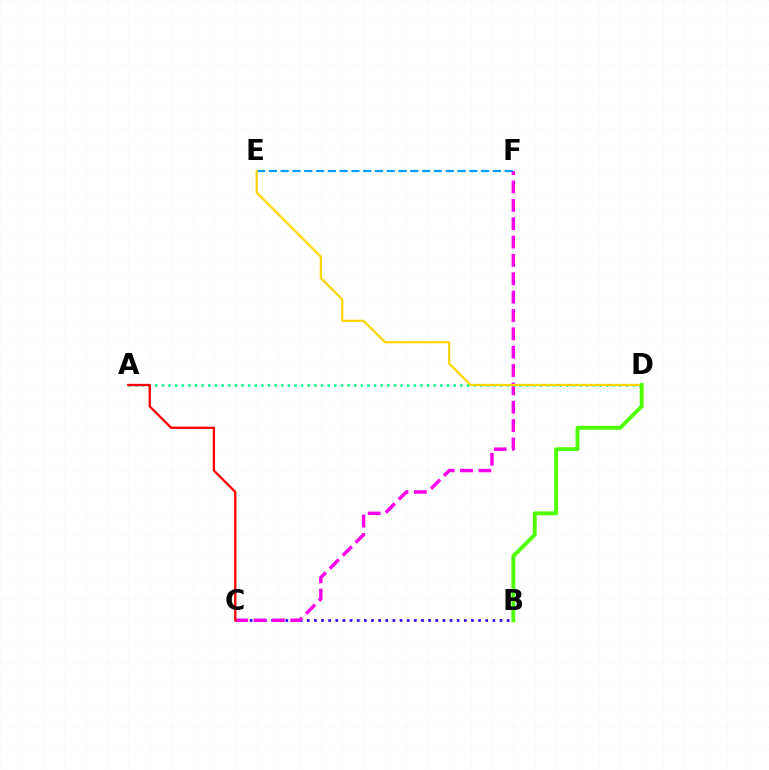{('E', 'F'): [{'color': '#009eff', 'line_style': 'dashed', 'thickness': 1.6}], ('B', 'C'): [{'color': '#3700ff', 'line_style': 'dotted', 'thickness': 1.94}], ('C', 'F'): [{'color': '#ff00ed', 'line_style': 'dashed', 'thickness': 2.49}], ('A', 'D'): [{'color': '#00ff86', 'line_style': 'dotted', 'thickness': 1.8}], ('A', 'C'): [{'color': '#ff0000', 'line_style': 'solid', 'thickness': 1.66}], ('D', 'E'): [{'color': '#ffd500', 'line_style': 'solid', 'thickness': 1.6}], ('B', 'D'): [{'color': '#4fff00', 'line_style': 'solid', 'thickness': 2.79}]}